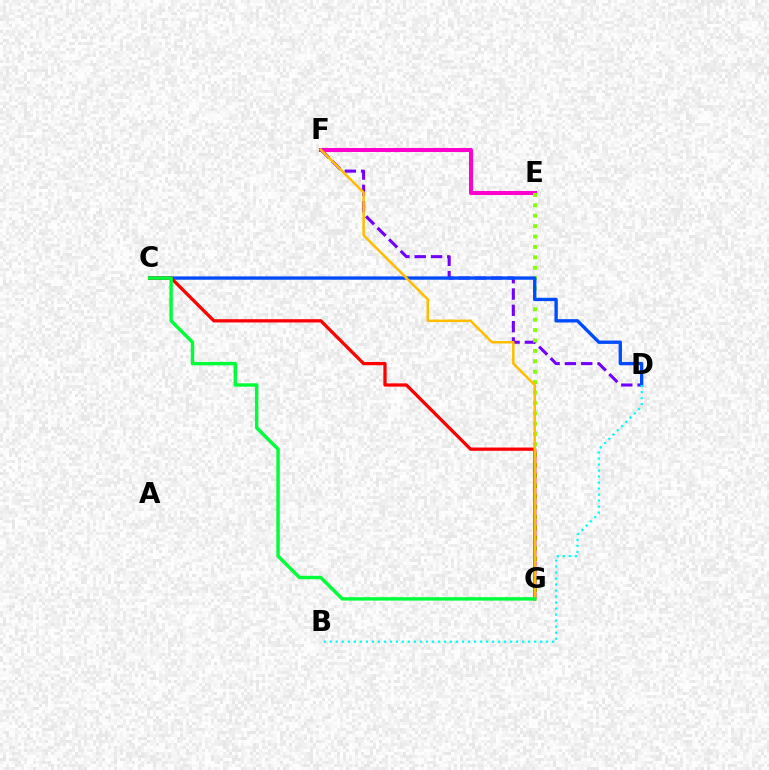{('D', 'F'): [{'color': '#7200ff', 'line_style': 'dashed', 'thickness': 2.22}], ('E', 'F'): [{'color': '#ff00cf', 'line_style': 'solid', 'thickness': 2.89}], ('E', 'G'): [{'color': '#84ff00', 'line_style': 'dotted', 'thickness': 2.82}], ('C', 'D'): [{'color': '#004bff', 'line_style': 'solid', 'thickness': 2.41}], ('C', 'G'): [{'color': '#ff0000', 'line_style': 'solid', 'thickness': 2.36}, {'color': '#00ff39', 'line_style': 'solid', 'thickness': 2.46}], ('F', 'G'): [{'color': '#ffbd00', 'line_style': 'solid', 'thickness': 1.83}], ('B', 'D'): [{'color': '#00fff6', 'line_style': 'dotted', 'thickness': 1.63}]}